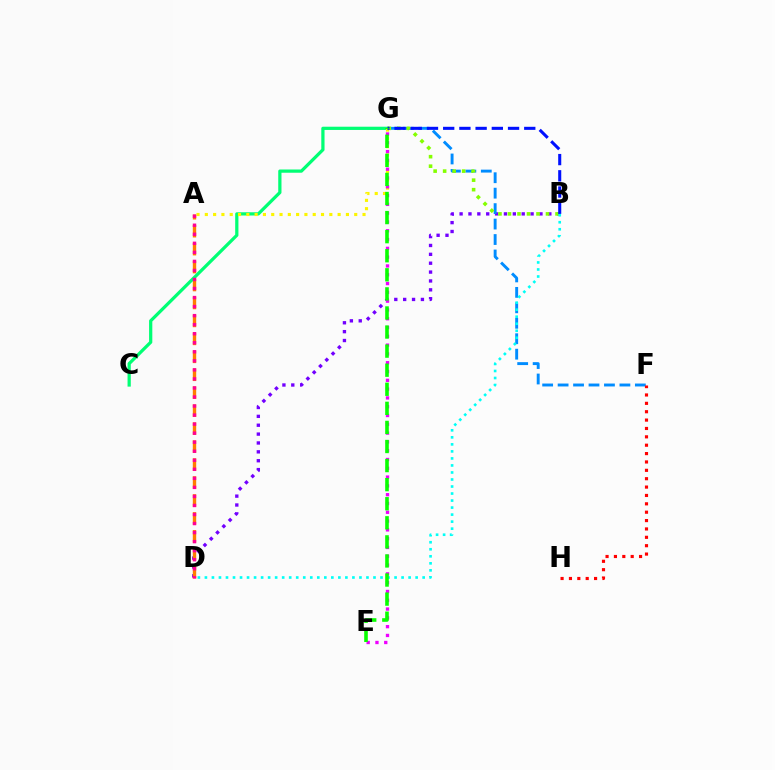{('B', 'D'): [{'color': '#7200ff', 'line_style': 'dotted', 'thickness': 2.41}, {'color': '#00fff6', 'line_style': 'dotted', 'thickness': 1.91}], ('F', 'G'): [{'color': '#008cff', 'line_style': 'dashed', 'thickness': 2.1}], ('A', 'D'): [{'color': '#ff7c00', 'line_style': 'dashed', 'thickness': 2.44}, {'color': '#ff0094', 'line_style': 'dotted', 'thickness': 2.46}], ('C', 'G'): [{'color': '#00ff74', 'line_style': 'solid', 'thickness': 2.33}], ('A', 'G'): [{'color': '#fcf500', 'line_style': 'dotted', 'thickness': 2.26}], ('B', 'G'): [{'color': '#84ff00', 'line_style': 'dotted', 'thickness': 2.58}, {'color': '#0010ff', 'line_style': 'dashed', 'thickness': 2.2}], ('F', 'H'): [{'color': '#ff0000', 'line_style': 'dotted', 'thickness': 2.28}], ('E', 'G'): [{'color': '#ee00ff', 'line_style': 'dotted', 'thickness': 2.39}, {'color': '#08ff00', 'line_style': 'dashed', 'thickness': 2.59}]}